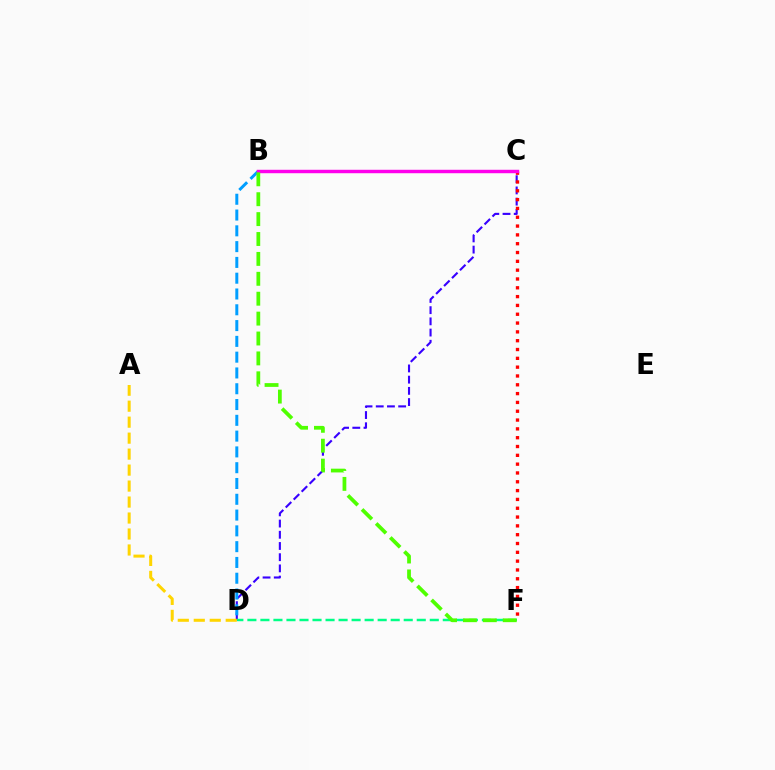{('C', 'D'): [{'color': '#3700ff', 'line_style': 'dashed', 'thickness': 1.52}], ('D', 'F'): [{'color': '#00ff86', 'line_style': 'dashed', 'thickness': 1.77}], ('C', 'F'): [{'color': '#ff0000', 'line_style': 'dotted', 'thickness': 2.4}], ('B', 'D'): [{'color': '#009eff', 'line_style': 'dashed', 'thickness': 2.15}], ('B', 'C'): [{'color': '#ff00ed', 'line_style': 'solid', 'thickness': 2.47}], ('A', 'D'): [{'color': '#ffd500', 'line_style': 'dashed', 'thickness': 2.17}], ('B', 'F'): [{'color': '#4fff00', 'line_style': 'dashed', 'thickness': 2.7}]}